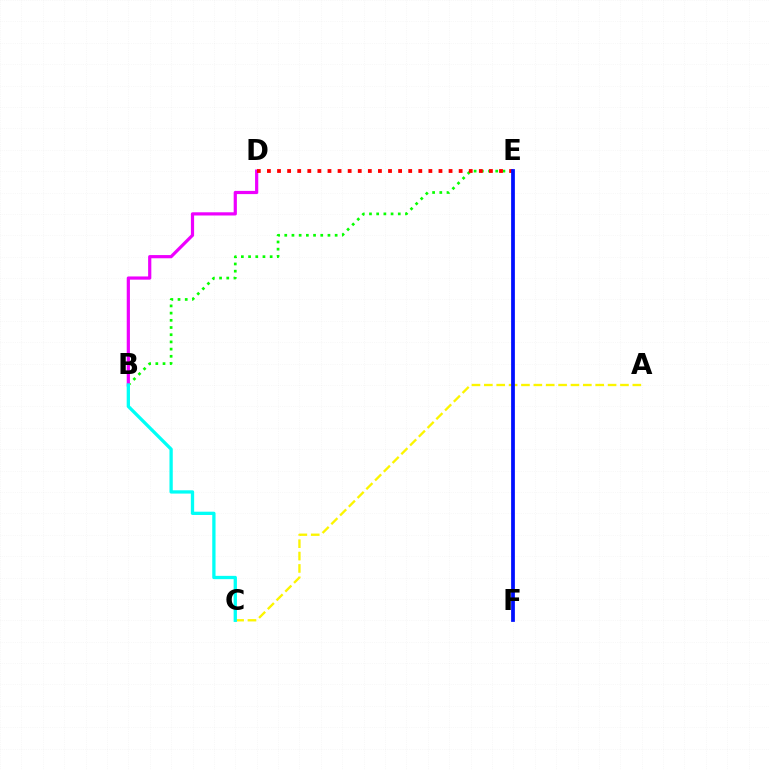{('B', 'E'): [{'color': '#08ff00', 'line_style': 'dotted', 'thickness': 1.96}], ('A', 'C'): [{'color': '#fcf500', 'line_style': 'dashed', 'thickness': 1.68}], ('B', 'D'): [{'color': '#ee00ff', 'line_style': 'solid', 'thickness': 2.31}], ('B', 'C'): [{'color': '#00fff6', 'line_style': 'solid', 'thickness': 2.37}], ('D', 'E'): [{'color': '#ff0000', 'line_style': 'dotted', 'thickness': 2.74}], ('E', 'F'): [{'color': '#0010ff', 'line_style': 'solid', 'thickness': 2.71}]}